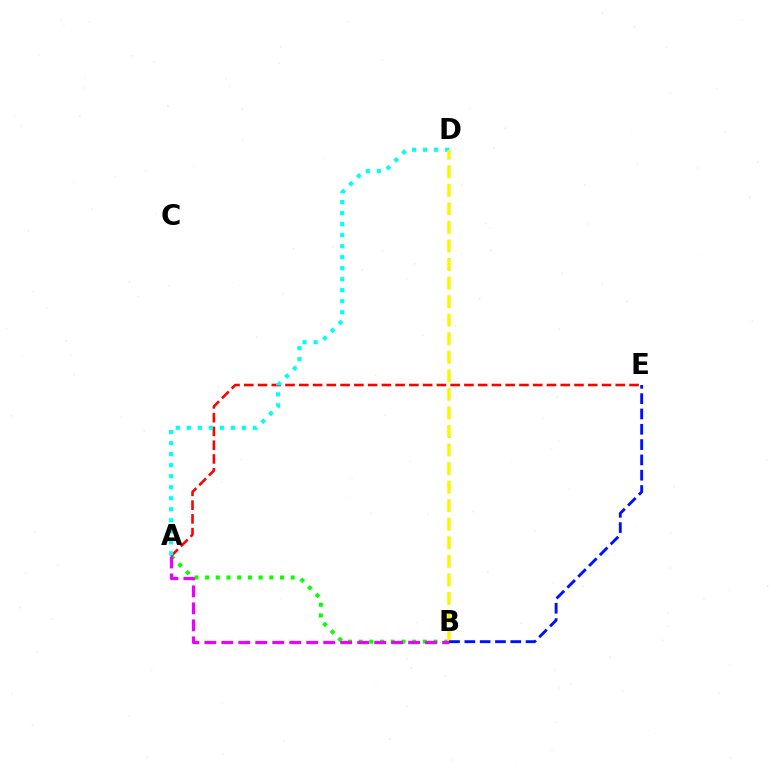{('A', 'B'): [{'color': '#08ff00', 'line_style': 'dotted', 'thickness': 2.91}, {'color': '#ee00ff', 'line_style': 'dashed', 'thickness': 2.31}], ('A', 'E'): [{'color': '#ff0000', 'line_style': 'dashed', 'thickness': 1.87}], ('A', 'D'): [{'color': '#00fff6', 'line_style': 'dotted', 'thickness': 2.99}], ('B', 'D'): [{'color': '#fcf500', 'line_style': 'dashed', 'thickness': 2.52}], ('B', 'E'): [{'color': '#0010ff', 'line_style': 'dashed', 'thickness': 2.08}]}